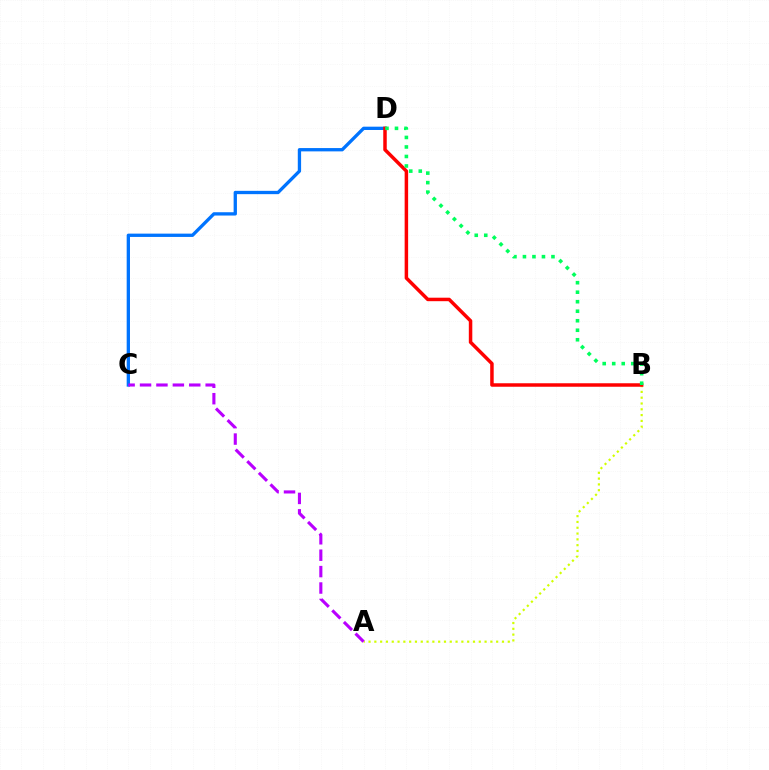{('C', 'D'): [{'color': '#0074ff', 'line_style': 'solid', 'thickness': 2.38}], ('A', 'B'): [{'color': '#d1ff00', 'line_style': 'dotted', 'thickness': 1.58}], ('B', 'D'): [{'color': '#ff0000', 'line_style': 'solid', 'thickness': 2.51}, {'color': '#00ff5c', 'line_style': 'dotted', 'thickness': 2.58}], ('A', 'C'): [{'color': '#b900ff', 'line_style': 'dashed', 'thickness': 2.23}]}